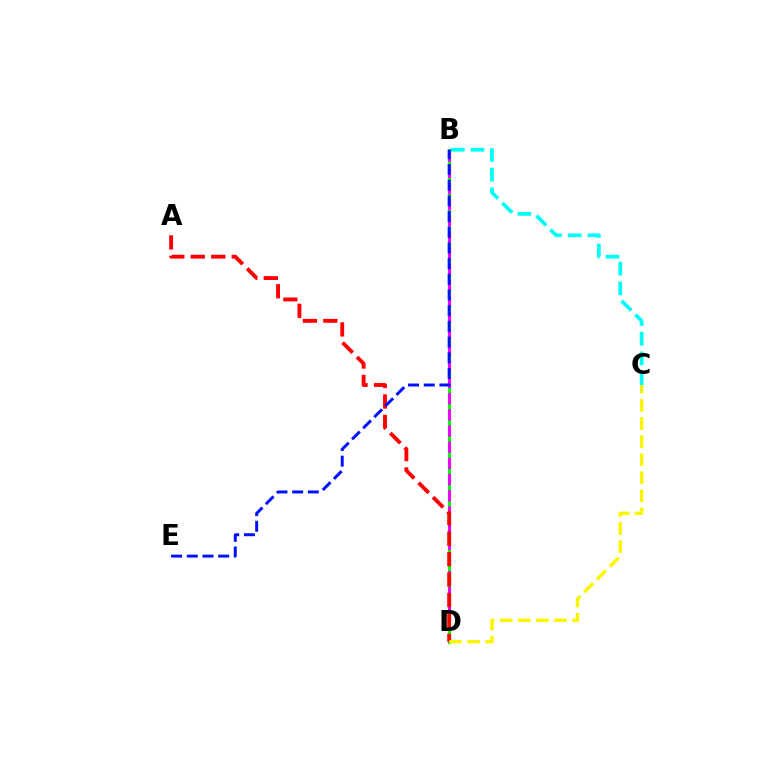{('B', 'D'): [{'color': '#08ff00', 'line_style': 'solid', 'thickness': 2.29}, {'color': '#ee00ff', 'line_style': 'dashed', 'thickness': 2.2}], ('B', 'C'): [{'color': '#00fff6', 'line_style': 'dashed', 'thickness': 2.68}], ('A', 'D'): [{'color': '#ff0000', 'line_style': 'dashed', 'thickness': 2.78}], ('B', 'E'): [{'color': '#0010ff', 'line_style': 'dashed', 'thickness': 2.13}], ('C', 'D'): [{'color': '#fcf500', 'line_style': 'dashed', 'thickness': 2.45}]}